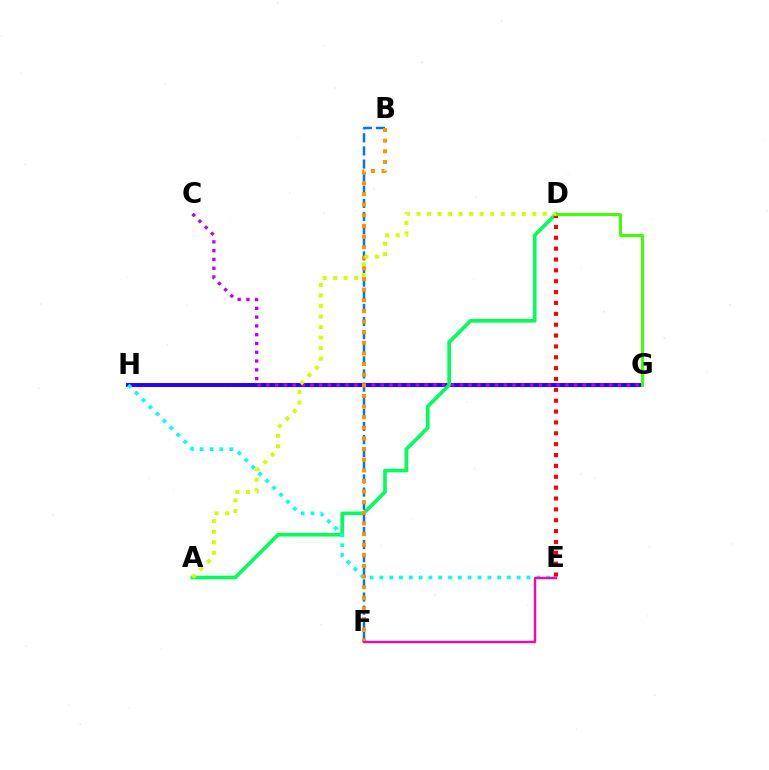{('G', 'H'): [{'color': '#2500ff', 'line_style': 'solid', 'thickness': 2.82}], ('A', 'D'): [{'color': '#00ff5c', 'line_style': 'solid', 'thickness': 2.63}, {'color': '#d1ff00', 'line_style': 'dotted', 'thickness': 2.86}], ('B', 'F'): [{'color': '#0074ff', 'line_style': 'dashed', 'thickness': 1.78}, {'color': '#ff9400', 'line_style': 'dotted', 'thickness': 2.89}], ('E', 'H'): [{'color': '#00fff6', 'line_style': 'dotted', 'thickness': 2.67}], ('D', 'E'): [{'color': '#ff0000', 'line_style': 'dotted', 'thickness': 2.95}], ('D', 'G'): [{'color': '#3dff00', 'line_style': 'solid', 'thickness': 2.13}], ('C', 'G'): [{'color': '#b900ff', 'line_style': 'dotted', 'thickness': 2.39}], ('E', 'F'): [{'color': '#ff00ac', 'line_style': 'solid', 'thickness': 1.72}]}